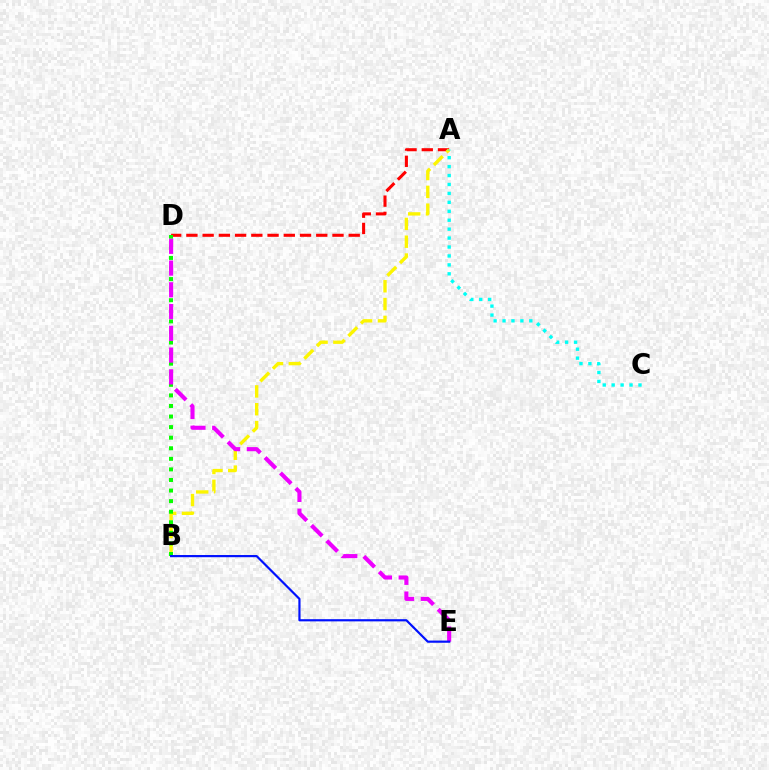{('A', 'D'): [{'color': '#ff0000', 'line_style': 'dashed', 'thickness': 2.2}], ('A', 'B'): [{'color': '#fcf500', 'line_style': 'dashed', 'thickness': 2.42}], ('B', 'D'): [{'color': '#08ff00', 'line_style': 'dotted', 'thickness': 2.87}], ('A', 'C'): [{'color': '#00fff6', 'line_style': 'dotted', 'thickness': 2.43}], ('D', 'E'): [{'color': '#ee00ff', 'line_style': 'dashed', 'thickness': 2.96}], ('B', 'E'): [{'color': '#0010ff', 'line_style': 'solid', 'thickness': 1.57}]}